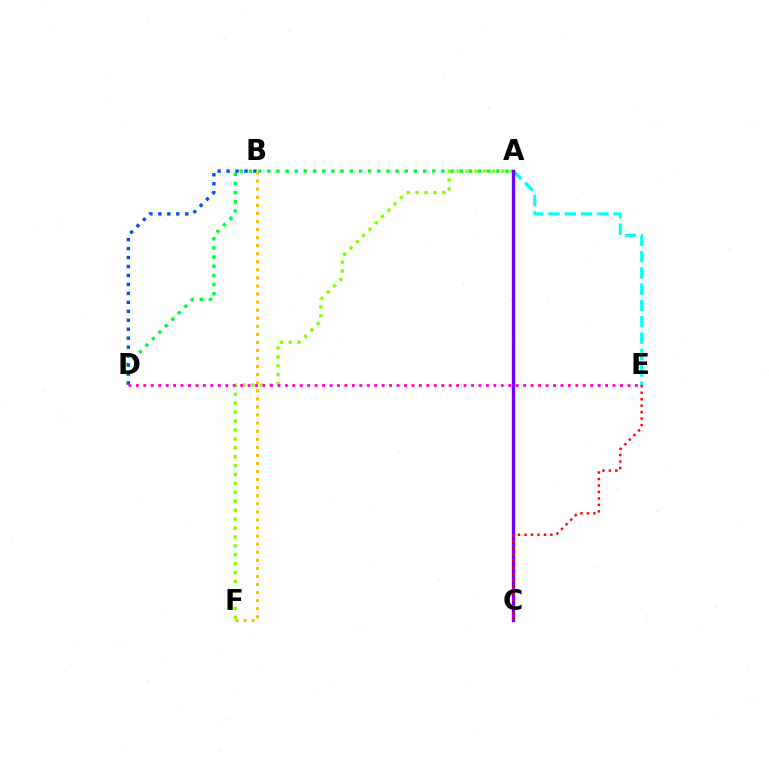{('A', 'E'): [{'color': '#00fff6', 'line_style': 'dashed', 'thickness': 2.21}], ('A', 'D'): [{'color': '#00ff39', 'line_style': 'dotted', 'thickness': 2.49}], ('A', 'F'): [{'color': '#84ff00', 'line_style': 'dotted', 'thickness': 2.42}], ('B', 'D'): [{'color': '#004bff', 'line_style': 'dotted', 'thickness': 2.43}], ('B', 'F'): [{'color': '#ffbd00', 'line_style': 'dotted', 'thickness': 2.19}], ('A', 'C'): [{'color': '#7200ff', 'line_style': 'solid', 'thickness': 2.42}], ('D', 'E'): [{'color': '#ff00cf', 'line_style': 'dotted', 'thickness': 2.02}], ('C', 'E'): [{'color': '#ff0000', 'line_style': 'dotted', 'thickness': 1.76}]}